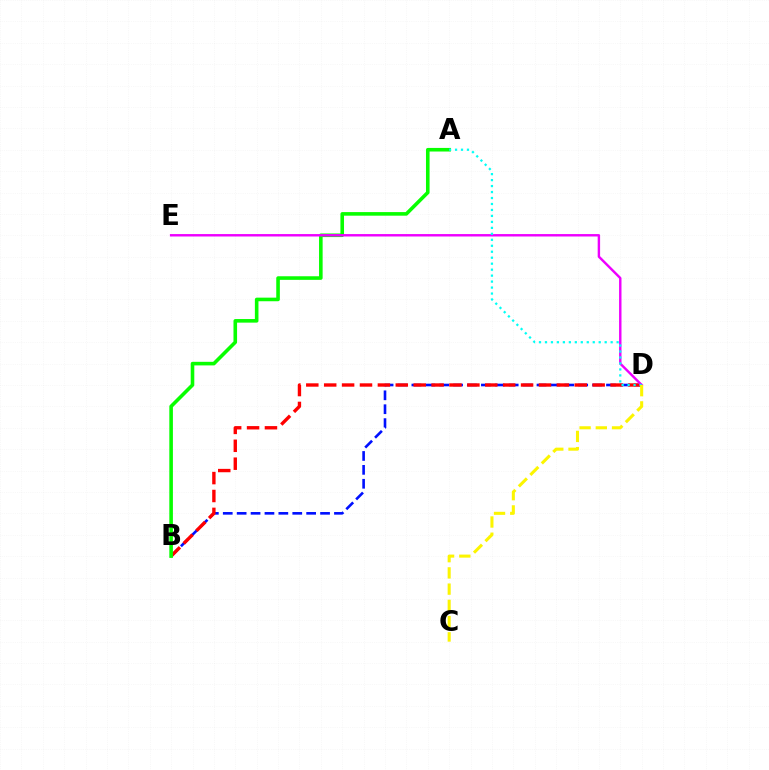{('B', 'D'): [{'color': '#0010ff', 'line_style': 'dashed', 'thickness': 1.89}, {'color': '#ff0000', 'line_style': 'dashed', 'thickness': 2.43}], ('A', 'B'): [{'color': '#08ff00', 'line_style': 'solid', 'thickness': 2.59}], ('D', 'E'): [{'color': '#ee00ff', 'line_style': 'solid', 'thickness': 1.74}], ('A', 'D'): [{'color': '#00fff6', 'line_style': 'dotted', 'thickness': 1.62}], ('C', 'D'): [{'color': '#fcf500', 'line_style': 'dashed', 'thickness': 2.2}]}